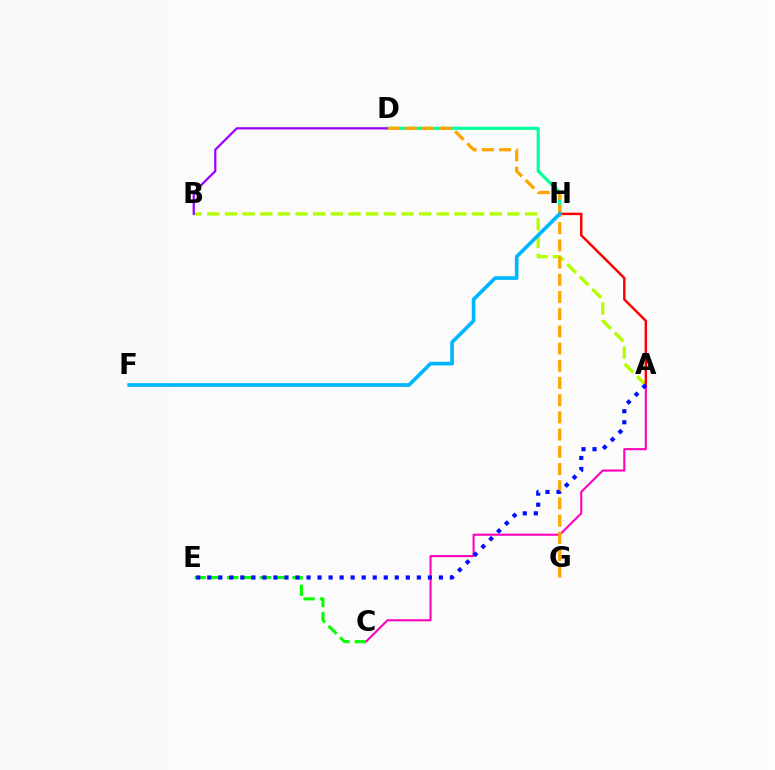{('A', 'B'): [{'color': '#b3ff00', 'line_style': 'dashed', 'thickness': 2.4}], ('D', 'H'): [{'color': '#00ff9d', 'line_style': 'solid', 'thickness': 2.27}], ('A', 'C'): [{'color': '#ff00bd', 'line_style': 'solid', 'thickness': 1.51}], ('B', 'D'): [{'color': '#9b00ff', 'line_style': 'solid', 'thickness': 1.61}], ('A', 'H'): [{'color': '#ff0000', 'line_style': 'solid', 'thickness': 1.78}], ('D', 'G'): [{'color': '#ffa500', 'line_style': 'dashed', 'thickness': 2.34}], ('C', 'E'): [{'color': '#08ff00', 'line_style': 'dashed', 'thickness': 2.21}], ('F', 'H'): [{'color': '#00b5ff', 'line_style': 'solid', 'thickness': 2.63}], ('A', 'E'): [{'color': '#0010ff', 'line_style': 'dotted', 'thickness': 3.0}]}